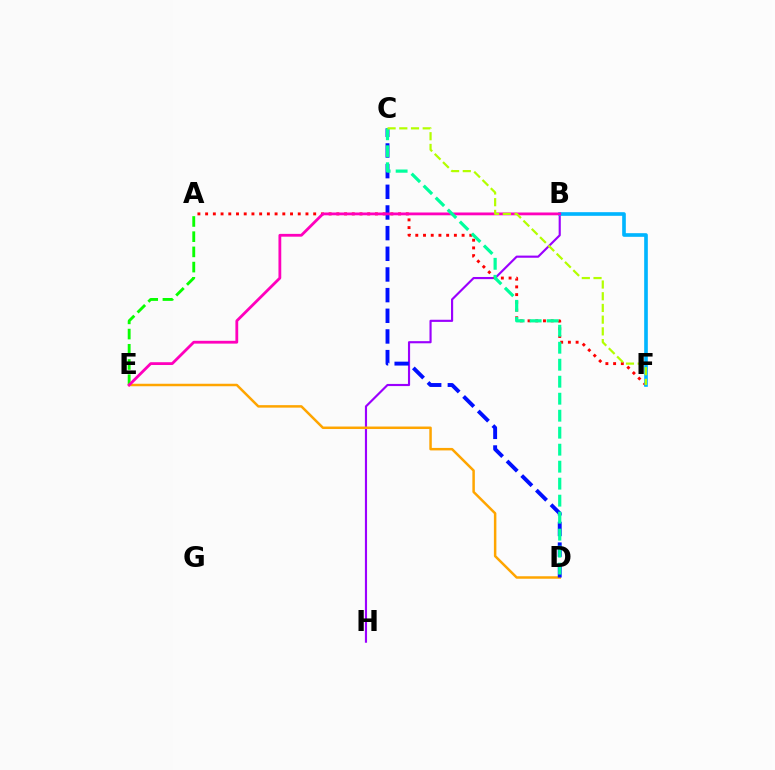{('A', 'E'): [{'color': '#08ff00', 'line_style': 'dashed', 'thickness': 2.07}], ('B', 'H'): [{'color': '#9b00ff', 'line_style': 'solid', 'thickness': 1.55}], ('A', 'F'): [{'color': '#ff0000', 'line_style': 'dotted', 'thickness': 2.1}], ('D', 'E'): [{'color': '#ffa500', 'line_style': 'solid', 'thickness': 1.8}], ('B', 'F'): [{'color': '#00b5ff', 'line_style': 'solid', 'thickness': 2.62}], ('C', 'D'): [{'color': '#0010ff', 'line_style': 'dashed', 'thickness': 2.81}, {'color': '#00ff9d', 'line_style': 'dashed', 'thickness': 2.31}], ('B', 'E'): [{'color': '#ff00bd', 'line_style': 'solid', 'thickness': 2.02}], ('C', 'F'): [{'color': '#b3ff00', 'line_style': 'dashed', 'thickness': 1.59}]}